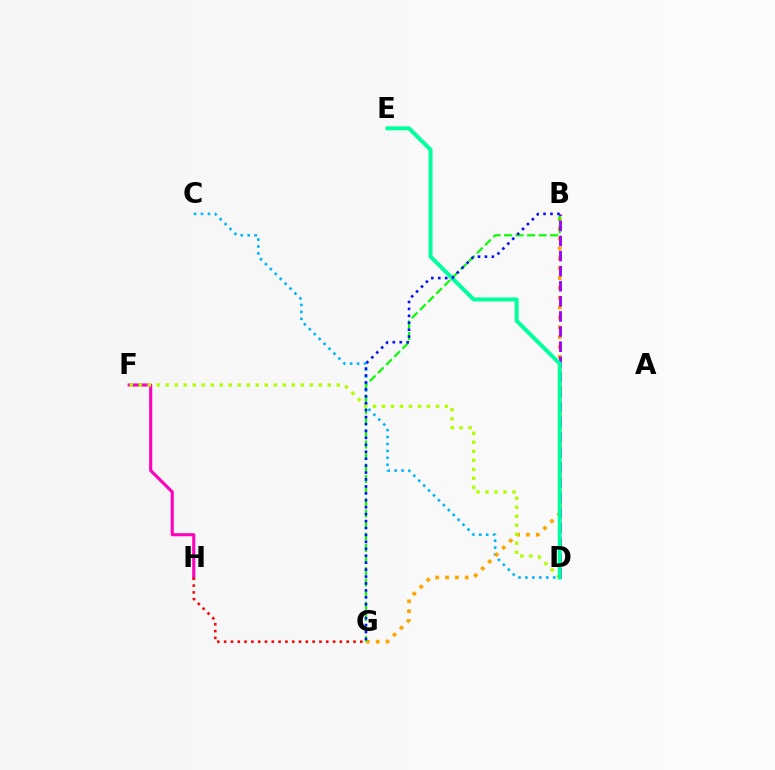{('C', 'D'): [{'color': '#00b5ff', 'line_style': 'dotted', 'thickness': 1.89}], ('F', 'H'): [{'color': '#ff00bd', 'line_style': 'solid', 'thickness': 2.23}], ('B', 'G'): [{'color': '#ffa500', 'line_style': 'dotted', 'thickness': 2.68}, {'color': '#08ff00', 'line_style': 'dashed', 'thickness': 1.56}, {'color': '#0010ff', 'line_style': 'dotted', 'thickness': 1.88}], ('G', 'H'): [{'color': '#ff0000', 'line_style': 'dotted', 'thickness': 1.85}], ('B', 'D'): [{'color': '#9b00ff', 'line_style': 'dashed', 'thickness': 2.05}], ('D', 'F'): [{'color': '#b3ff00', 'line_style': 'dotted', 'thickness': 2.45}], ('D', 'E'): [{'color': '#00ff9d', 'line_style': 'solid', 'thickness': 2.84}]}